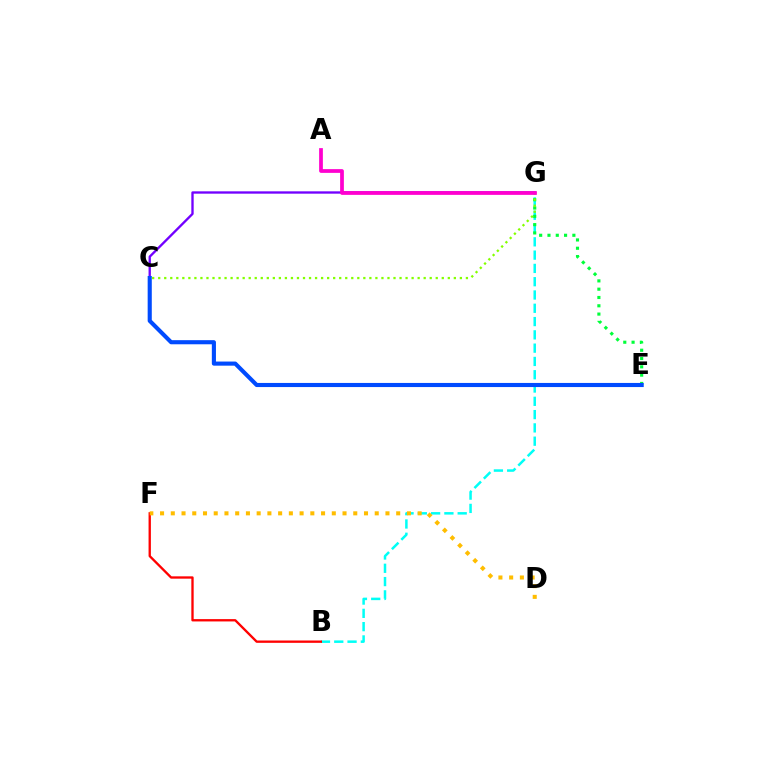{('B', 'G'): [{'color': '#00fff6', 'line_style': 'dashed', 'thickness': 1.81}], ('B', 'F'): [{'color': '#ff0000', 'line_style': 'solid', 'thickness': 1.68}], ('C', 'G'): [{'color': '#7200ff', 'line_style': 'solid', 'thickness': 1.68}, {'color': '#84ff00', 'line_style': 'dotted', 'thickness': 1.64}], ('D', 'F'): [{'color': '#ffbd00', 'line_style': 'dotted', 'thickness': 2.92}], ('E', 'G'): [{'color': '#00ff39', 'line_style': 'dotted', 'thickness': 2.25}], ('C', 'E'): [{'color': '#004bff', 'line_style': 'solid', 'thickness': 2.96}], ('A', 'G'): [{'color': '#ff00cf', 'line_style': 'solid', 'thickness': 2.69}]}